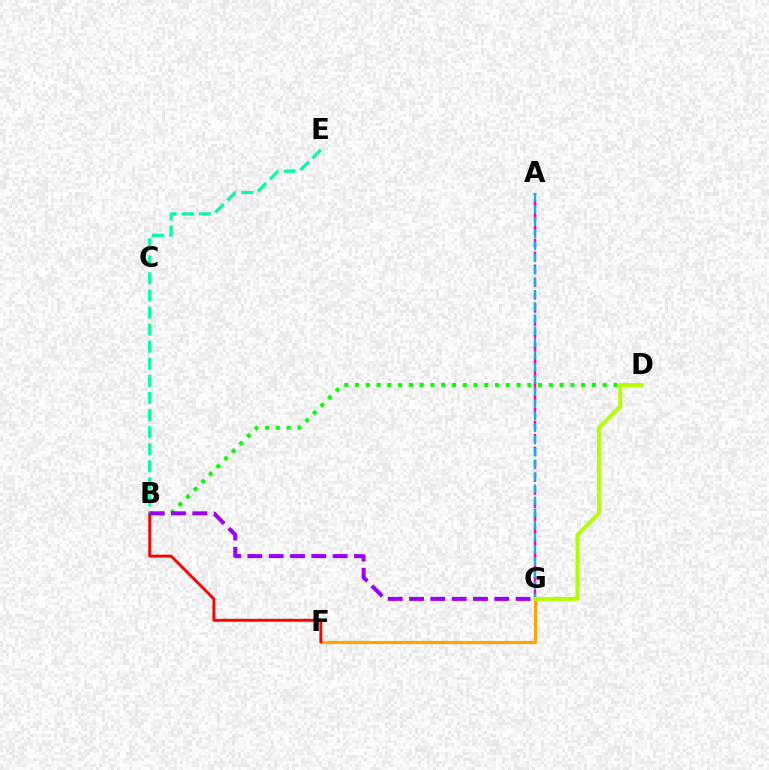{('B', 'D'): [{'color': '#08ff00', 'line_style': 'dotted', 'thickness': 2.93}], ('F', 'G'): [{'color': '#0010ff', 'line_style': 'dotted', 'thickness': 1.84}, {'color': '#ffa500', 'line_style': 'solid', 'thickness': 2.31}], ('A', 'G'): [{'color': '#ff00bd', 'line_style': 'dashed', 'thickness': 1.77}, {'color': '#00b5ff', 'line_style': 'dashed', 'thickness': 1.65}], ('B', 'F'): [{'color': '#ff0000', 'line_style': 'solid', 'thickness': 2.09}], ('B', 'E'): [{'color': '#00ff9d', 'line_style': 'dashed', 'thickness': 2.32}], ('D', 'G'): [{'color': '#b3ff00', 'line_style': 'solid', 'thickness': 2.86}], ('B', 'G'): [{'color': '#9b00ff', 'line_style': 'dashed', 'thickness': 2.9}]}